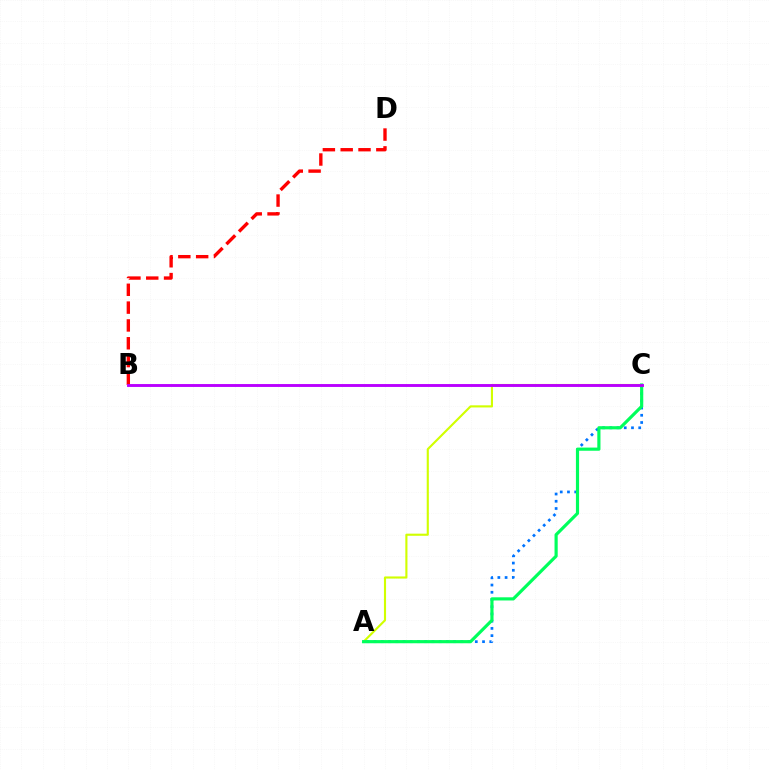{('A', 'C'): [{'color': '#d1ff00', 'line_style': 'solid', 'thickness': 1.53}, {'color': '#0074ff', 'line_style': 'dotted', 'thickness': 1.96}, {'color': '#00ff5c', 'line_style': 'solid', 'thickness': 2.28}], ('B', 'D'): [{'color': '#ff0000', 'line_style': 'dashed', 'thickness': 2.42}], ('B', 'C'): [{'color': '#b900ff', 'line_style': 'solid', 'thickness': 2.08}]}